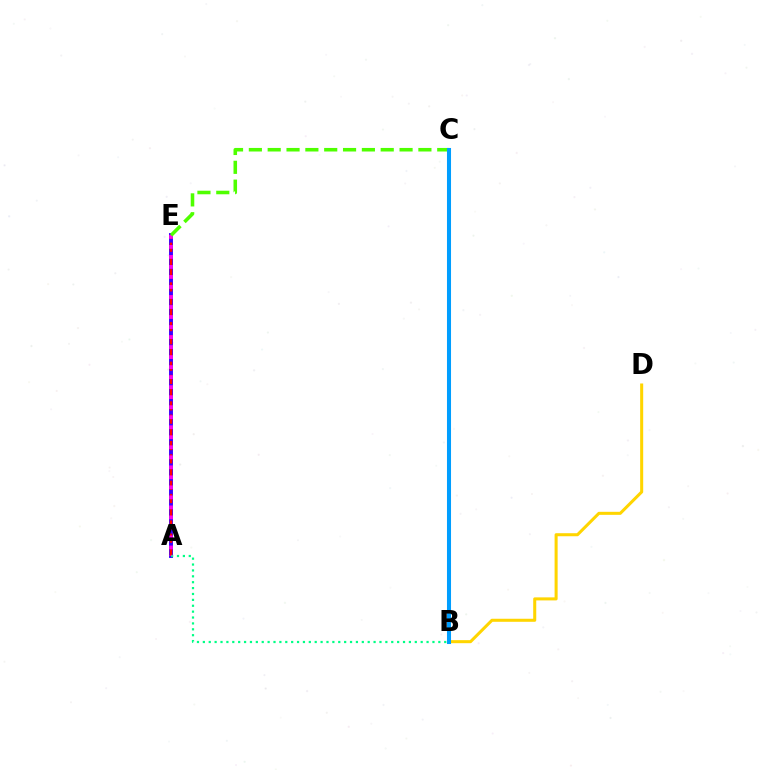{('A', 'E'): [{'color': '#3700ff', 'line_style': 'solid', 'thickness': 2.81}, {'color': '#ff0000', 'line_style': 'dashed', 'thickness': 1.8}, {'color': '#ff00ed', 'line_style': 'dotted', 'thickness': 2.72}], ('A', 'B'): [{'color': '#00ff86', 'line_style': 'dotted', 'thickness': 1.6}], ('C', 'E'): [{'color': '#4fff00', 'line_style': 'dashed', 'thickness': 2.56}], ('B', 'D'): [{'color': '#ffd500', 'line_style': 'solid', 'thickness': 2.19}], ('B', 'C'): [{'color': '#009eff', 'line_style': 'solid', 'thickness': 2.92}]}